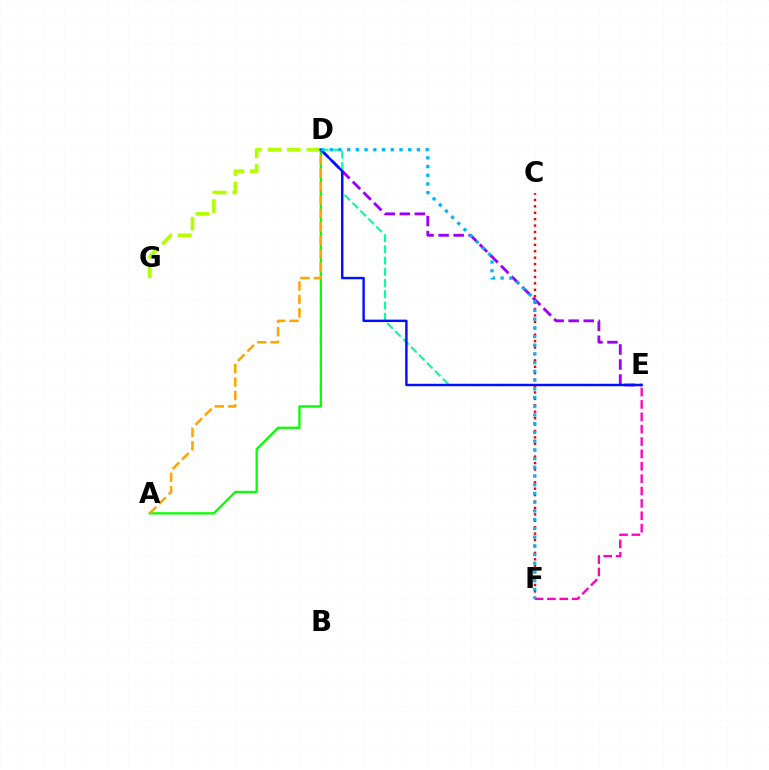{('D', 'G'): [{'color': '#b3ff00', 'line_style': 'dashed', 'thickness': 2.65}], ('E', 'F'): [{'color': '#ff00bd', 'line_style': 'dashed', 'thickness': 1.68}], ('D', 'E'): [{'color': '#00ff9d', 'line_style': 'dashed', 'thickness': 1.53}, {'color': '#9b00ff', 'line_style': 'dashed', 'thickness': 2.04}, {'color': '#0010ff', 'line_style': 'solid', 'thickness': 1.75}], ('A', 'D'): [{'color': '#08ff00', 'line_style': 'solid', 'thickness': 1.65}, {'color': '#ffa500', 'line_style': 'dashed', 'thickness': 1.82}], ('C', 'F'): [{'color': '#ff0000', 'line_style': 'dotted', 'thickness': 1.74}], ('D', 'F'): [{'color': '#00b5ff', 'line_style': 'dotted', 'thickness': 2.37}]}